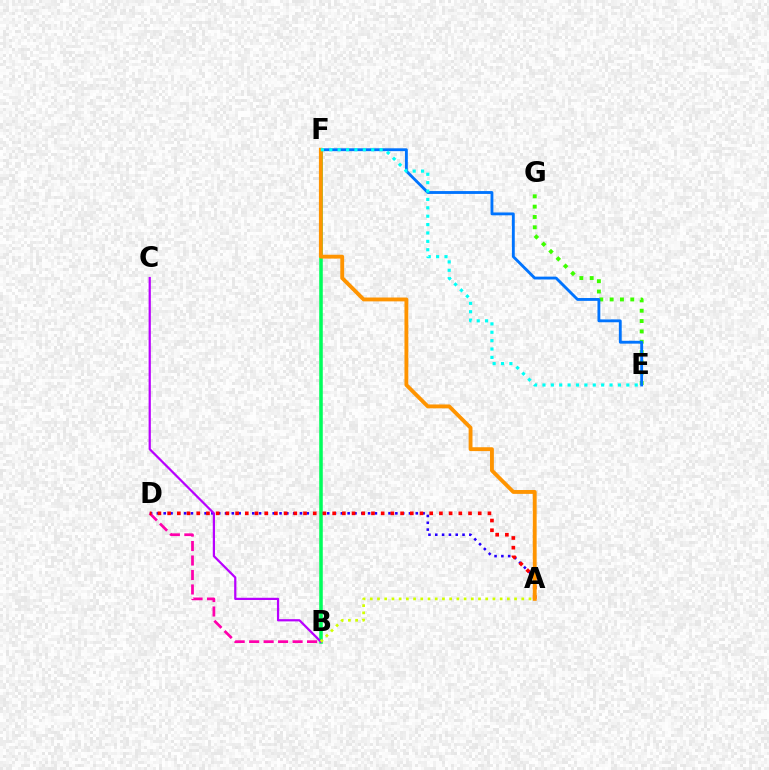{('E', 'G'): [{'color': '#3dff00', 'line_style': 'dotted', 'thickness': 2.81}], ('A', 'D'): [{'color': '#2500ff', 'line_style': 'dotted', 'thickness': 1.85}, {'color': '#ff0000', 'line_style': 'dotted', 'thickness': 2.64}], ('B', 'D'): [{'color': '#ff00ac', 'line_style': 'dashed', 'thickness': 1.97}], ('B', 'F'): [{'color': '#00ff5c', 'line_style': 'solid', 'thickness': 2.56}], ('B', 'C'): [{'color': '#b900ff', 'line_style': 'solid', 'thickness': 1.6}], ('E', 'F'): [{'color': '#0074ff', 'line_style': 'solid', 'thickness': 2.05}, {'color': '#00fff6', 'line_style': 'dotted', 'thickness': 2.28}], ('A', 'B'): [{'color': '#d1ff00', 'line_style': 'dotted', 'thickness': 1.96}], ('A', 'F'): [{'color': '#ff9400', 'line_style': 'solid', 'thickness': 2.78}]}